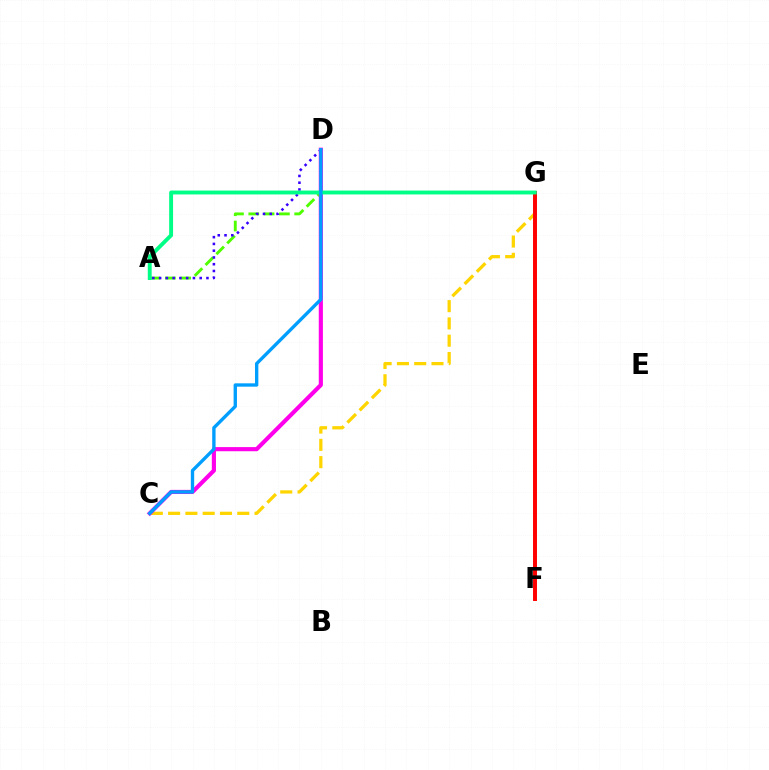{('A', 'D'): [{'color': '#4fff00', 'line_style': 'dashed', 'thickness': 2.08}, {'color': '#3700ff', 'line_style': 'dotted', 'thickness': 1.84}], ('C', 'G'): [{'color': '#ffd500', 'line_style': 'dashed', 'thickness': 2.35}], ('F', 'G'): [{'color': '#ff0000', 'line_style': 'solid', 'thickness': 2.85}], ('C', 'D'): [{'color': '#ff00ed', 'line_style': 'solid', 'thickness': 2.98}, {'color': '#009eff', 'line_style': 'solid', 'thickness': 2.41}], ('A', 'G'): [{'color': '#00ff86', 'line_style': 'solid', 'thickness': 2.8}]}